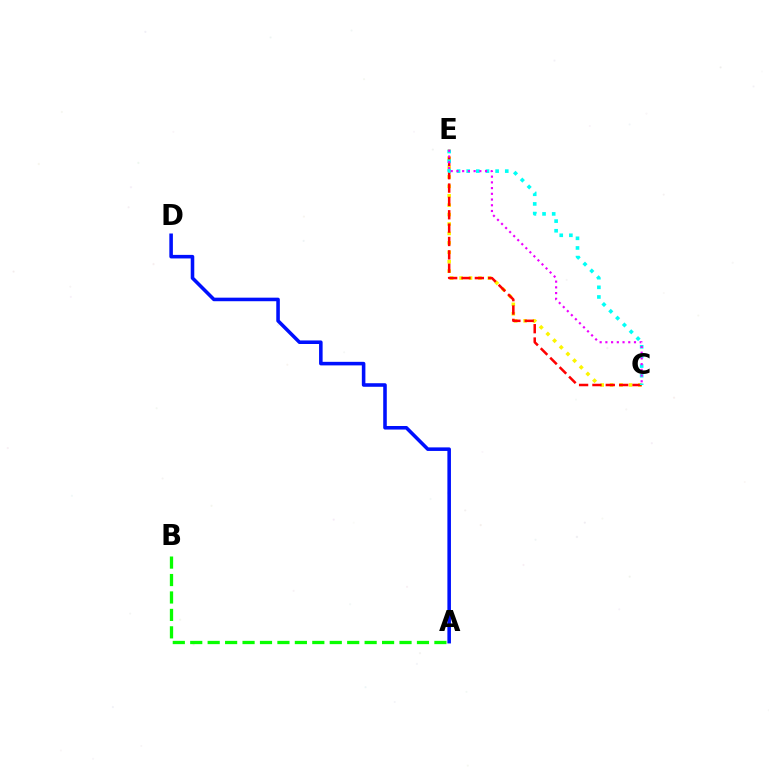{('A', 'D'): [{'color': '#0010ff', 'line_style': 'solid', 'thickness': 2.56}], ('C', 'E'): [{'color': '#fcf500', 'line_style': 'dotted', 'thickness': 2.56}, {'color': '#ff0000', 'line_style': 'dashed', 'thickness': 1.81}, {'color': '#00fff6', 'line_style': 'dotted', 'thickness': 2.62}, {'color': '#ee00ff', 'line_style': 'dotted', 'thickness': 1.55}], ('A', 'B'): [{'color': '#08ff00', 'line_style': 'dashed', 'thickness': 2.37}]}